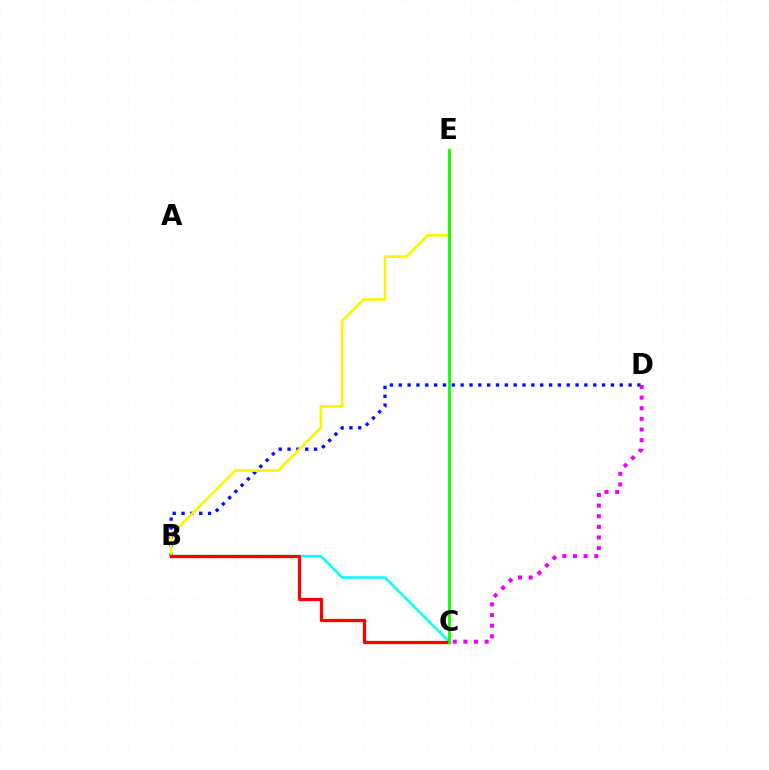{('B', 'D'): [{'color': '#0010ff', 'line_style': 'dotted', 'thickness': 2.4}], ('B', 'E'): [{'color': '#fcf500', 'line_style': 'solid', 'thickness': 1.86}], ('B', 'C'): [{'color': '#00fff6', 'line_style': 'solid', 'thickness': 1.78}, {'color': '#ff0000', 'line_style': 'solid', 'thickness': 2.34}], ('C', 'D'): [{'color': '#ee00ff', 'line_style': 'dotted', 'thickness': 2.89}], ('C', 'E'): [{'color': '#08ff00', 'line_style': 'solid', 'thickness': 1.99}]}